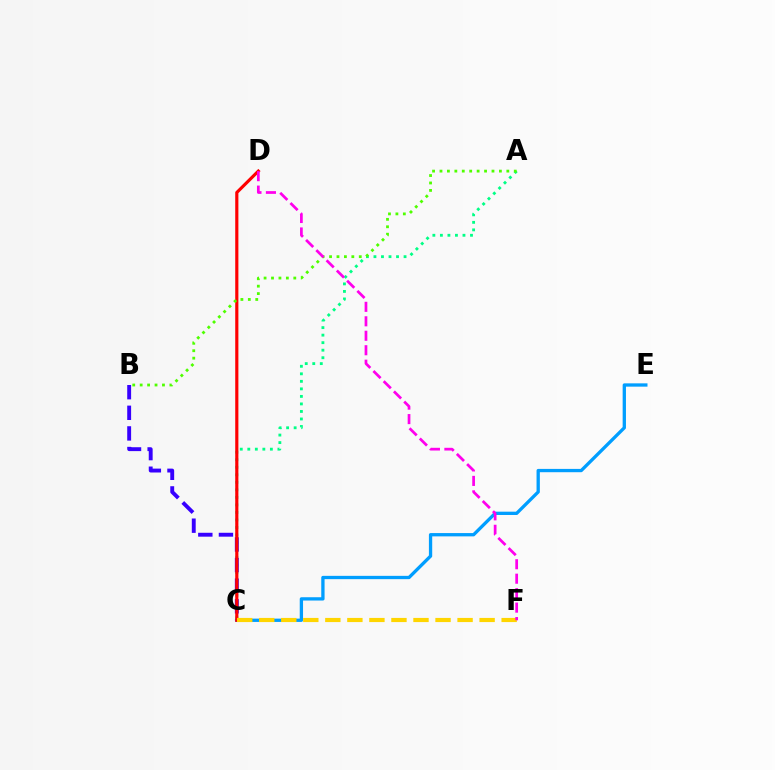{('C', 'E'): [{'color': '#009eff', 'line_style': 'solid', 'thickness': 2.38}], ('A', 'C'): [{'color': '#00ff86', 'line_style': 'dotted', 'thickness': 2.04}], ('B', 'C'): [{'color': '#3700ff', 'line_style': 'dashed', 'thickness': 2.8}], ('C', 'D'): [{'color': '#ff0000', 'line_style': 'solid', 'thickness': 2.27}], ('A', 'B'): [{'color': '#4fff00', 'line_style': 'dotted', 'thickness': 2.02}], ('C', 'F'): [{'color': '#ffd500', 'line_style': 'dashed', 'thickness': 2.99}], ('D', 'F'): [{'color': '#ff00ed', 'line_style': 'dashed', 'thickness': 1.96}]}